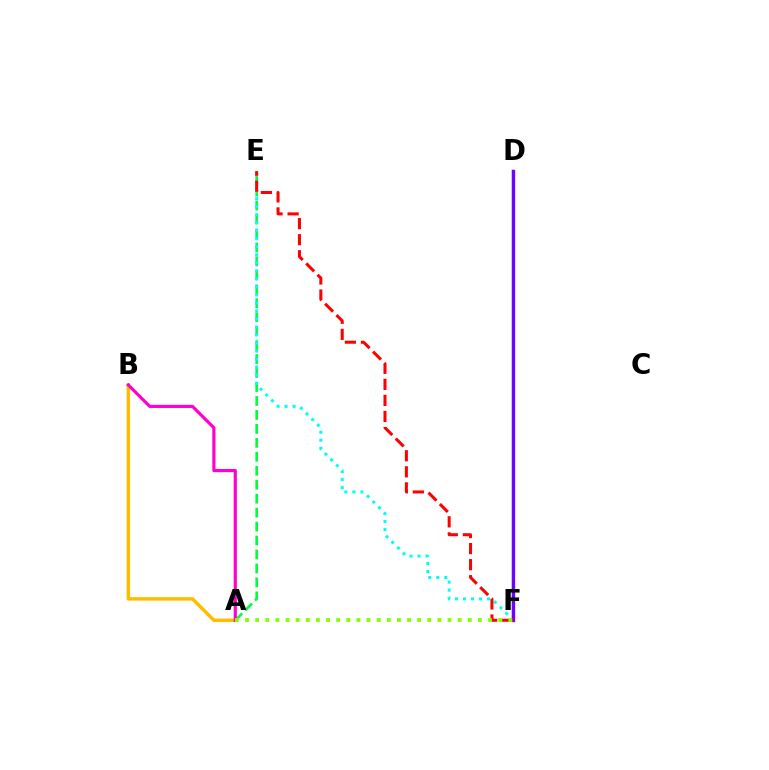{('A', 'E'): [{'color': '#00ff39', 'line_style': 'dashed', 'thickness': 1.9}], ('A', 'B'): [{'color': '#ffbd00', 'line_style': 'solid', 'thickness': 2.51}, {'color': '#ff00cf', 'line_style': 'solid', 'thickness': 2.28}], ('E', 'F'): [{'color': '#00fff6', 'line_style': 'dotted', 'thickness': 2.18}, {'color': '#ff0000', 'line_style': 'dashed', 'thickness': 2.18}], ('D', 'F'): [{'color': '#004bff', 'line_style': 'solid', 'thickness': 1.64}, {'color': '#7200ff', 'line_style': 'solid', 'thickness': 2.38}], ('A', 'F'): [{'color': '#84ff00', 'line_style': 'dotted', 'thickness': 2.75}]}